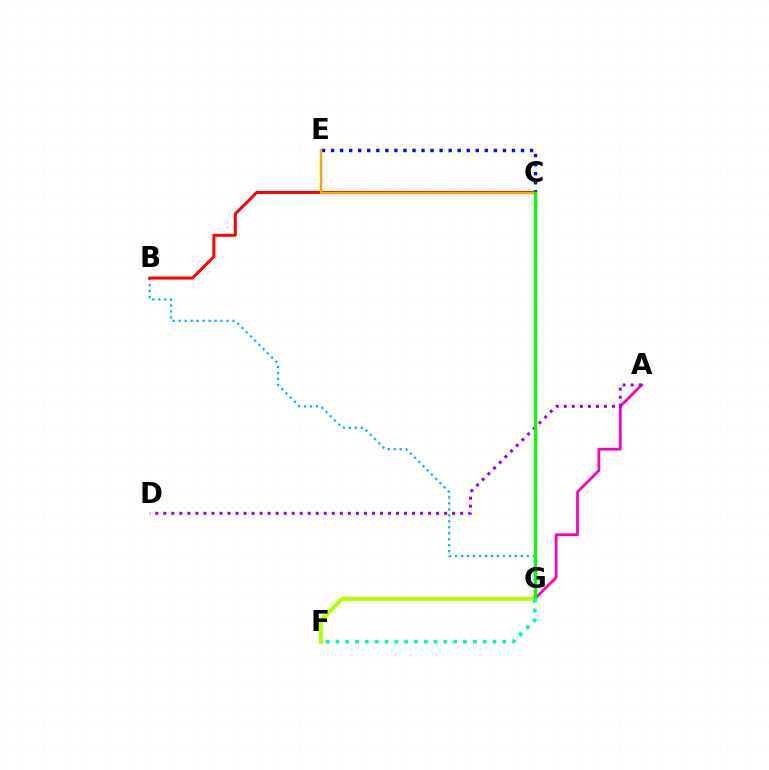{('A', 'G'): [{'color': '#ff00bd', 'line_style': 'solid', 'thickness': 2.0}], ('B', 'G'): [{'color': '#00b5ff', 'line_style': 'dotted', 'thickness': 1.62}], ('B', 'C'): [{'color': '#ff0000', 'line_style': 'solid', 'thickness': 2.16}], ('C', 'E'): [{'color': '#0010ff', 'line_style': 'dotted', 'thickness': 2.46}, {'color': '#ffa500', 'line_style': 'solid', 'thickness': 1.75}], ('A', 'D'): [{'color': '#9b00ff', 'line_style': 'dotted', 'thickness': 2.18}], ('F', 'G'): [{'color': '#b3ff00', 'line_style': 'solid', 'thickness': 2.92}, {'color': '#00ff9d', 'line_style': 'dotted', 'thickness': 2.67}], ('C', 'G'): [{'color': '#08ff00', 'line_style': 'solid', 'thickness': 2.4}]}